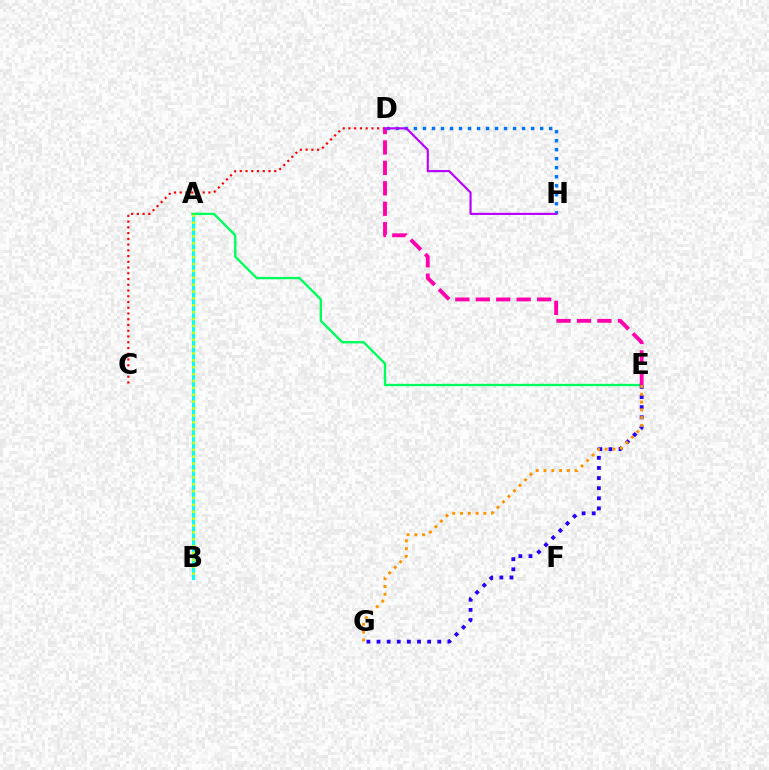{('A', 'B'): [{'color': '#3dff00', 'line_style': 'dotted', 'thickness': 2.29}, {'color': '#00fff6', 'line_style': 'solid', 'thickness': 2.23}, {'color': '#d1ff00', 'line_style': 'dotted', 'thickness': 1.87}], ('A', 'E'): [{'color': '#00ff5c', 'line_style': 'solid', 'thickness': 1.69}], ('C', 'D'): [{'color': '#ff0000', 'line_style': 'dotted', 'thickness': 1.56}], ('E', 'G'): [{'color': '#2500ff', 'line_style': 'dotted', 'thickness': 2.75}, {'color': '#ff9400', 'line_style': 'dotted', 'thickness': 2.12}], ('D', 'E'): [{'color': '#ff00ac', 'line_style': 'dashed', 'thickness': 2.78}], ('D', 'H'): [{'color': '#0074ff', 'line_style': 'dotted', 'thickness': 2.45}, {'color': '#b900ff', 'line_style': 'solid', 'thickness': 1.54}]}